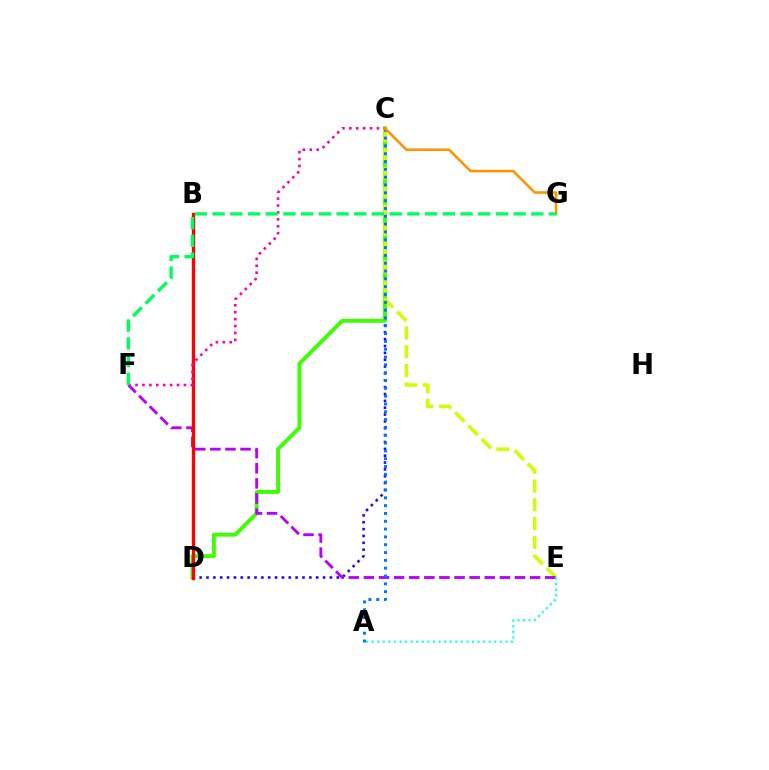{('C', 'D'): [{'color': '#2500ff', 'line_style': 'dotted', 'thickness': 1.86}, {'color': '#3dff00', 'line_style': 'solid', 'thickness': 2.8}], ('C', 'E'): [{'color': '#d1ff00', 'line_style': 'dashed', 'thickness': 2.55}], ('E', 'F'): [{'color': '#b900ff', 'line_style': 'dashed', 'thickness': 2.05}], ('B', 'D'): [{'color': '#ff0000', 'line_style': 'solid', 'thickness': 2.4}], ('A', 'C'): [{'color': '#0074ff', 'line_style': 'dotted', 'thickness': 2.12}], ('C', 'F'): [{'color': '#ff00ac', 'line_style': 'dotted', 'thickness': 1.88}], ('C', 'G'): [{'color': '#ff9400', 'line_style': 'solid', 'thickness': 1.85}], ('F', 'G'): [{'color': '#00ff5c', 'line_style': 'dashed', 'thickness': 2.41}], ('A', 'E'): [{'color': '#00fff6', 'line_style': 'dotted', 'thickness': 1.51}]}